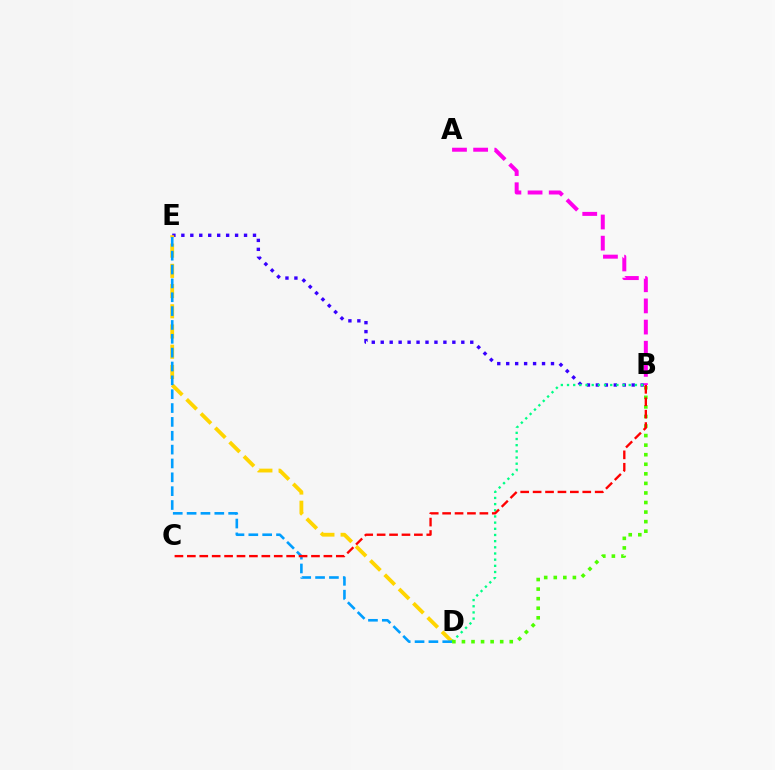{('A', 'B'): [{'color': '#ff00ed', 'line_style': 'dashed', 'thickness': 2.87}], ('B', 'E'): [{'color': '#3700ff', 'line_style': 'dotted', 'thickness': 2.43}], ('D', 'E'): [{'color': '#ffd500', 'line_style': 'dashed', 'thickness': 2.75}, {'color': '#009eff', 'line_style': 'dashed', 'thickness': 1.88}], ('B', 'D'): [{'color': '#00ff86', 'line_style': 'dotted', 'thickness': 1.68}, {'color': '#4fff00', 'line_style': 'dotted', 'thickness': 2.6}], ('B', 'C'): [{'color': '#ff0000', 'line_style': 'dashed', 'thickness': 1.69}]}